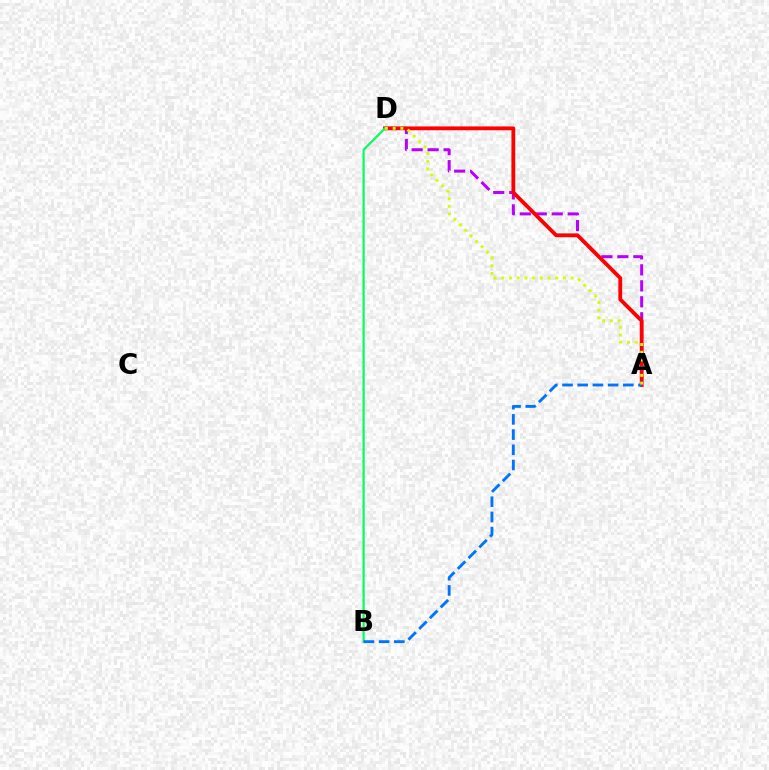{('A', 'D'): [{'color': '#b900ff', 'line_style': 'dashed', 'thickness': 2.17}, {'color': '#ff0000', 'line_style': 'solid', 'thickness': 2.75}, {'color': '#d1ff00', 'line_style': 'dotted', 'thickness': 2.1}], ('B', 'D'): [{'color': '#00ff5c', 'line_style': 'solid', 'thickness': 1.57}], ('A', 'B'): [{'color': '#0074ff', 'line_style': 'dashed', 'thickness': 2.07}]}